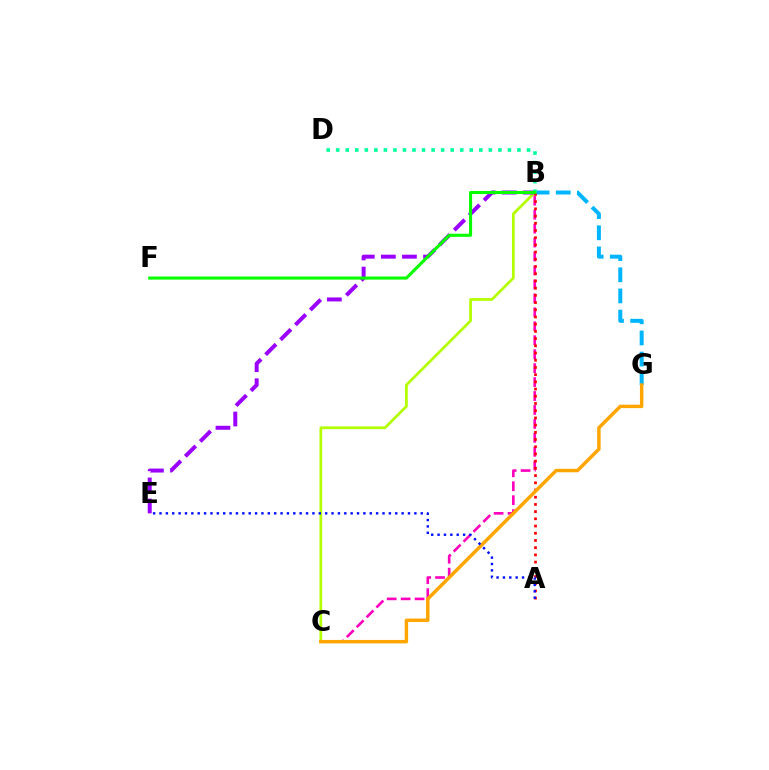{('B', 'C'): [{'color': '#b3ff00', 'line_style': 'solid', 'thickness': 1.97}, {'color': '#ff00bd', 'line_style': 'dashed', 'thickness': 1.9}], ('B', 'G'): [{'color': '#00b5ff', 'line_style': 'dashed', 'thickness': 2.87}], ('B', 'E'): [{'color': '#9b00ff', 'line_style': 'dashed', 'thickness': 2.86}], ('B', 'D'): [{'color': '#00ff9d', 'line_style': 'dotted', 'thickness': 2.59}], ('A', 'B'): [{'color': '#ff0000', 'line_style': 'dotted', 'thickness': 1.96}], ('B', 'F'): [{'color': '#08ff00', 'line_style': 'solid', 'thickness': 2.22}], ('C', 'G'): [{'color': '#ffa500', 'line_style': 'solid', 'thickness': 2.49}], ('A', 'E'): [{'color': '#0010ff', 'line_style': 'dotted', 'thickness': 1.73}]}